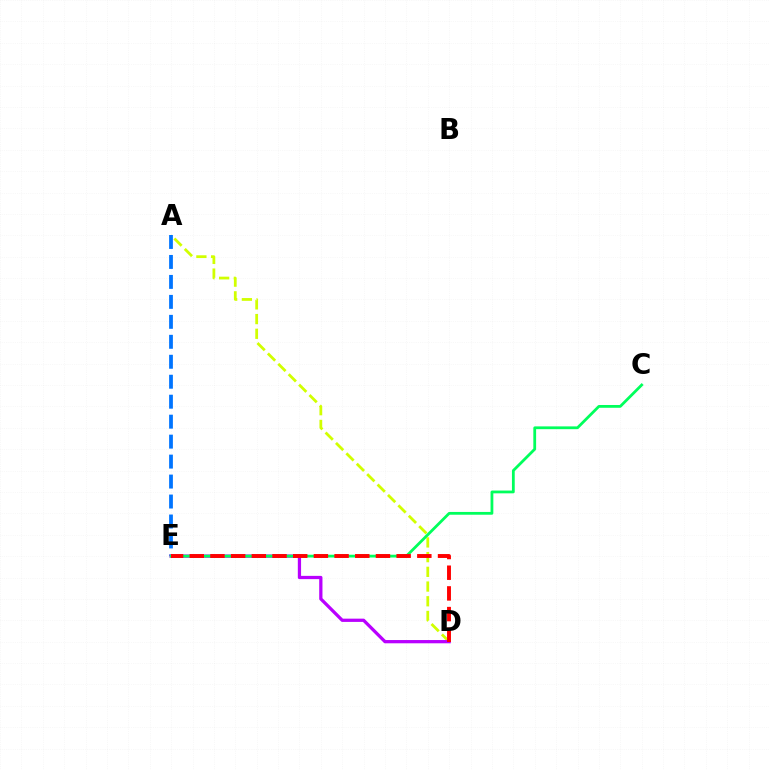{('A', 'D'): [{'color': '#d1ff00', 'line_style': 'dashed', 'thickness': 2.0}], ('A', 'E'): [{'color': '#0074ff', 'line_style': 'dashed', 'thickness': 2.71}], ('D', 'E'): [{'color': '#b900ff', 'line_style': 'solid', 'thickness': 2.34}, {'color': '#ff0000', 'line_style': 'dashed', 'thickness': 2.81}], ('C', 'E'): [{'color': '#00ff5c', 'line_style': 'solid', 'thickness': 2.0}]}